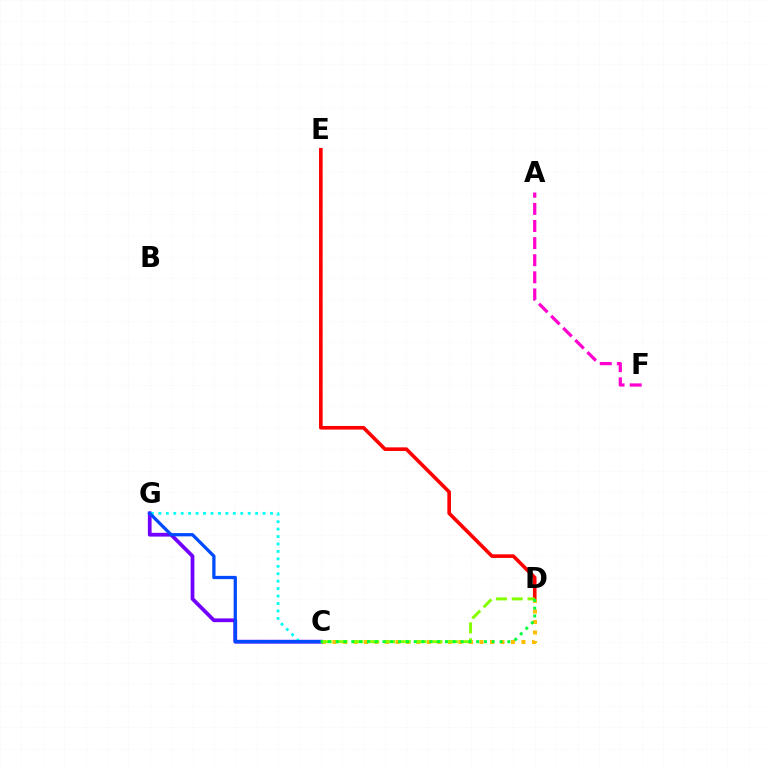{('D', 'E'): [{'color': '#ff0000', 'line_style': 'solid', 'thickness': 2.6}], ('C', 'G'): [{'color': '#7200ff', 'line_style': 'solid', 'thickness': 2.7}, {'color': '#00fff6', 'line_style': 'dotted', 'thickness': 2.02}, {'color': '#004bff', 'line_style': 'solid', 'thickness': 2.35}], ('C', 'D'): [{'color': '#ffbd00', 'line_style': 'dotted', 'thickness': 2.85}, {'color': '#84ff00', 'line_style': 'dashed', 'thickness': 2.15}, {'color': '#00ff39', 'line_style': 'dotted', 'thickness': 2.12}], ('A', 'F'): [{'color': '#ff00cf', 'line_style': 'dashed', 'thickness': 2.32}]}